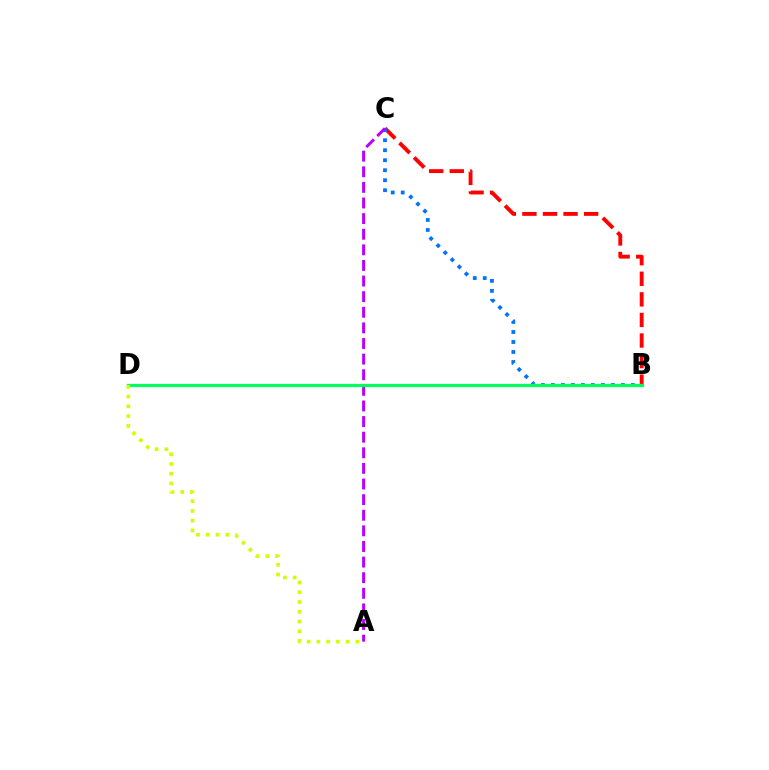{('B', 'C'): [{'color': '#ff0000', 'line_style': 'dashed', 'thickness': 2.8}, {'color': '#0074ff', 'line_style': 'dotted', 'thickness': 2.72}], ('A', 'C'): [{'color': '#b900ff', 'line_style': 'dashed', 'thickness': 2.12}], ('B', 'D'): [{'color': '#00ff5c', 'line_style': 'solid', 'thickness': 2.34}], ('A', 'D'): [{'color': '#d1ff00', 'line_style': 'dotted', 'thickness': 2.65}]}